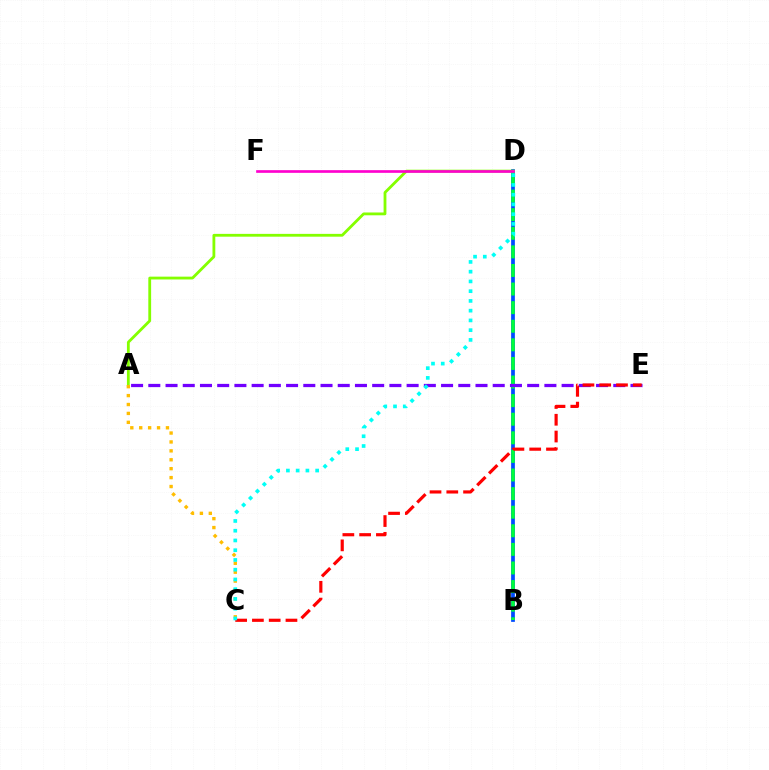{('B', 'D'): [{'color': '#004bff', 'line_style': 'solid', 'thickness': 2.69}, {'color': '#00ff39', 'line_style': 'dashed', 'thickness': 2.53}], ('A', 'D'): [{'color': '#84ff00', 'line_style': 'solid', 'thickness': 2.02}], ('A', 'C'): [{'color': '#ffbd00', 'line_style': 'dotted', 'thickness': 2.42}], ('A', 'E'): [{'color': '#7200ff', 'line_style': 'dashed', 'thickness': 2.34}], ('D', 'F'): [{'color': '#ff00cf', 'line_style': 'solid', 'thickness': 1.93}], ('C', 'E'): [{'color': '#ff0000', 'line_style': 'dashed', 'thickness': 2.28}], ('C', 'D'): [{'color': '#00fff6', 'line_style': 'dotted', 'thickness': 2.65}]}